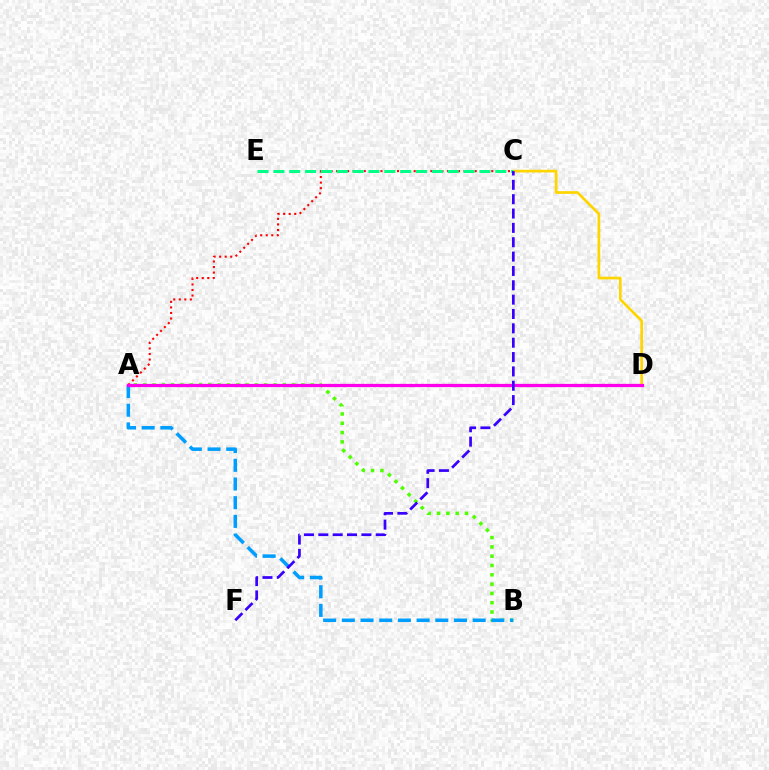{('A', 'B'): [{'color': '#4fff00', 'line_style': 'dotted', 'thickness': 2.53}, {'color': '#009eff', 'line_style': 'dashed', 'thickness': 2.54}], ('A', 'C'): [{'color': '#ff0000', 'line_style': 'dotted', 'thickness': 1.51}], ('C', 'D'): [{'color': '#ffd500', 'line_style': 'solid', 'thickness': 1.95}], ('C', 'E'): [{'color': '#00ff86', 'line_style': 'dashed', 'thickness': 2.15}], ('A', 'D'): [{'color': '#ff00ed', 'line_style': 'solid', 'thickness': 2.33}], ('C', 'F'): [{'color': '#3700ff', 'line_style': 'dashed', 'thickness': 1.95}]}